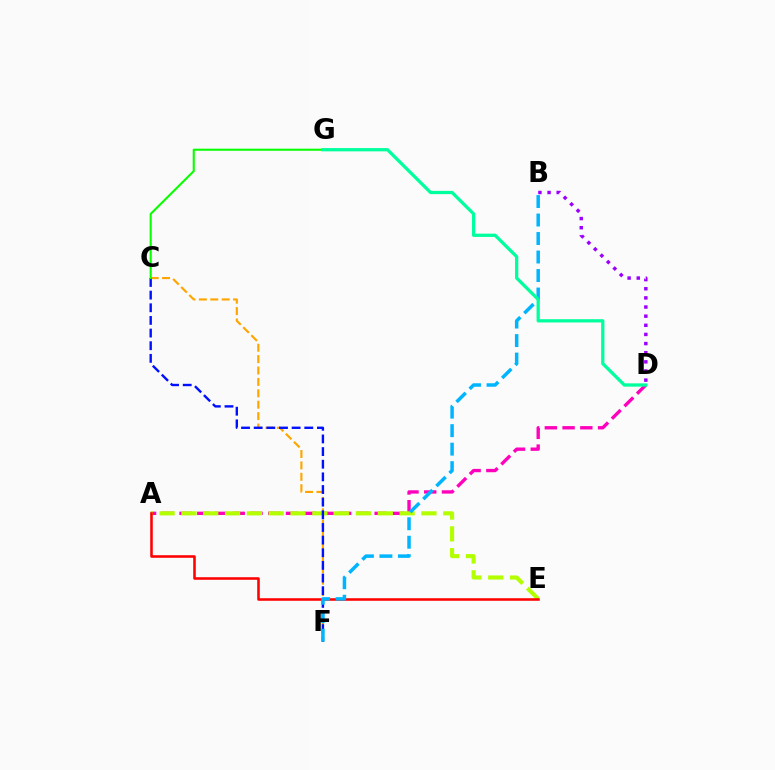{('A', 'D'): [{'color': '#ff00bd', 'line_style': 'dashed', 'thickness': 2.41}], ('B', 'D'): [{'color': '#9b00ff', 'line_style': 'dotted', 'thickness': 2.48}], ('A', 'E'): [{'color': '#b3ff00', 'line_style': 'dashed', 'thickness': 2.96}, {'color': '#ff0000', 'line_style': 'solid', 'thickness': 1.84}], ('C', 'F'): [{'color': '#ffa500', 'line_style': 'dashed', 'thickness': 1.55}, {'color': '#0010ff', 'line_style': 'dashed', 'thickness': 1.72}], ('C', 'G'): [{'color': '#08ff00', 'line_style': 'solid', 'thickness': 1.51}], ('B', 'F'): [{'color': '#00b5ff', 'line_style': 'dashed', 'thickness': 2.51}], ('D', 'G'): [{'color': '#00ff9d', 'line_style': 'solid', 'thickness': 2.35}]}